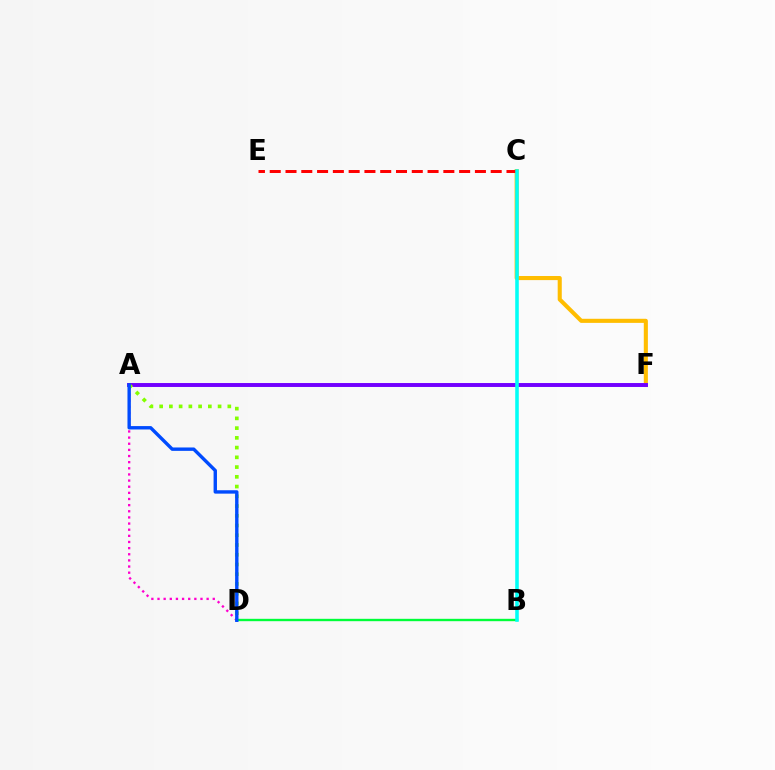{('C', 'F'): [{'color': '#ffbd00', 'line_style': 'solid', 'thickness': 2.94}], ('A', 'F'): [{'color': '#7200ff', 'line_style': 'solid', 'thickness': 2.83}], ('A', 'D'): [{'color': '#84ff00', 'line_style': 'dotted', 'thickness': 2.65}, {'color': '#ff00cf', 'line_style': 'dotted', 'thickness': 1.67}, {'color': '#004bff', 'line_style': 'solid', 'thickness': 2.44}], ('C', 'E'): [{'color': '#ff0000', 'line_style': 'dashed', 'thickness': 2.14}], ('B', 'D'): [{'color': '#00ff39', 'line_style': 'solid', 'thickness': 1.71}], ('B', 'C'): [{'color': '#00fff6', 'line_style': 'solid', 'thickness': 2.56}]}